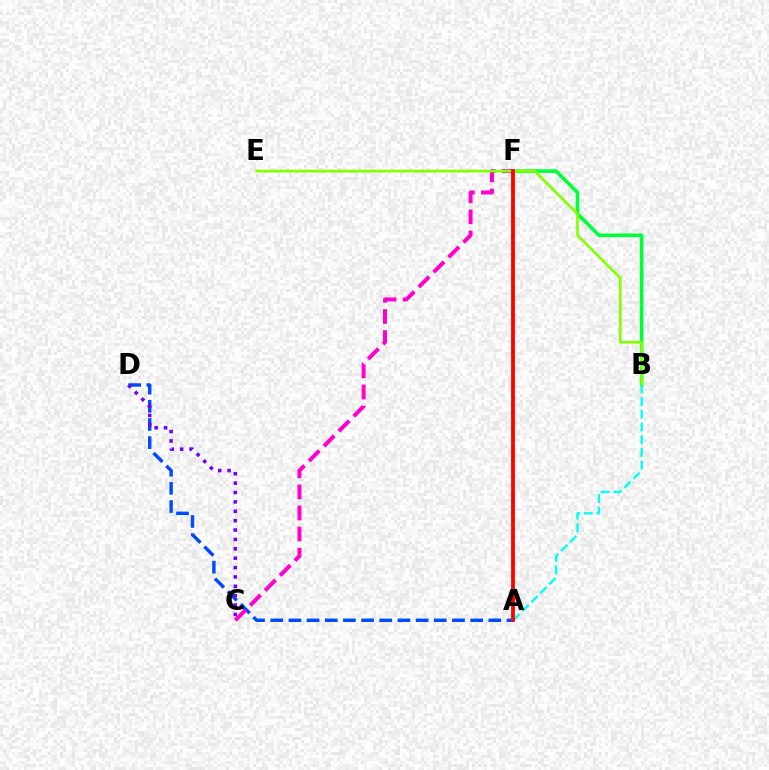{('A', 'D'): [{'color': '#004bff', 'line_style': 'dashed', 'thickness': 2.47}], ('B', 'F'): [{'color': '#00ff39', 'line_style': 'solid', 'thickness': 2.61}], ('A', 'F'): [{'color': '#ffbd00', 'line_style': 'dotted', 'thickness': 2.42}, {'color': '#ff0000', 'line_style': 'solid', 'thickness': 2.71}], ('C', 'F'): [{'color': '#ff00cf', 'line_style': 'dashed', 'thickness': 2.86}], ('B', 'E'): [{'color': '#84ff00', 'line_style': 'solid', 'thickness': 1.95}], ('C', 'D'): [{'color': '#7200ff', 'line_style': 'dotted', 'thickness': 2.55}], ('A', 'B'): [{'color': '#00fff6', 'line_style': 'dashed', 'thickness': 1.73}]}